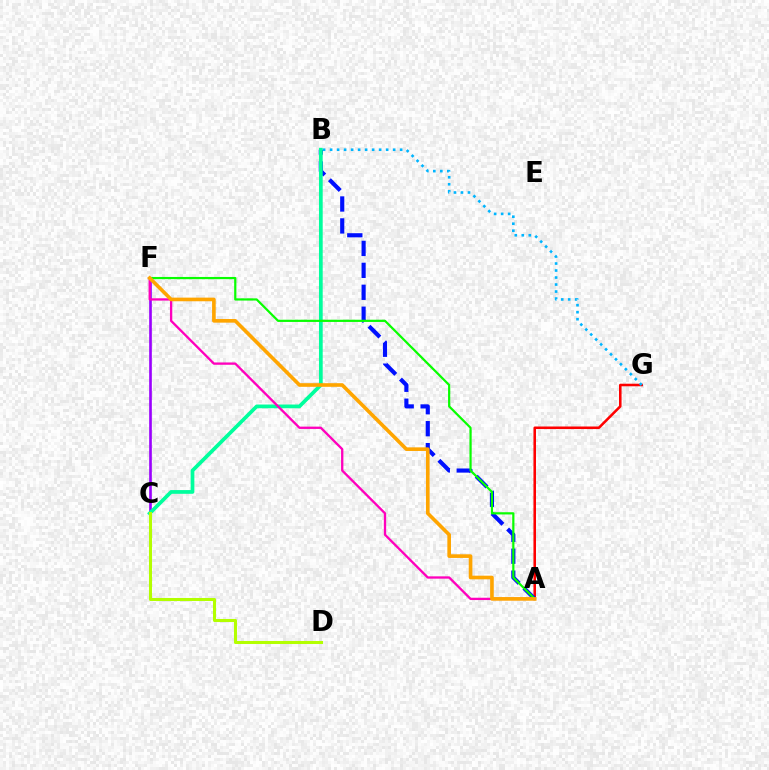{('A', 'G'): [{'color': '#ff0000', 'line_style': 'solid', 'thickness': 1.84}], ('B', 'G'): [{'color': '#00b5ff', 'line_style': 'dotted', 'thickness': 1.9}], ('A', 'B'): [{'color': '#0010ff', 'line_style': 'dashed', 'thickness': 2.98}], ('C', 'F'): [{'color': '#9b00ff', 'line_style': 'solid', 'thickness': 1.91}], ('B', 'C'): [{'color': '#00ff9d', 'line_style': 'solid', 'thickness': 2.68}], ('C', 'D'): [{'color': '#b3ff00', 'line_style': 'solid', 'thickness': 2.19}], ('A', 'F'): [{'color': '#ff00bd', 'line_style': 'solid', 'thickness': 1.67}, {'color': '#08ff00', 'line_style': 'solid', 'thickness': 1.59}, {'color': '#ffa500', 'line_style': 'solid', 'thickness': 2.62}]}